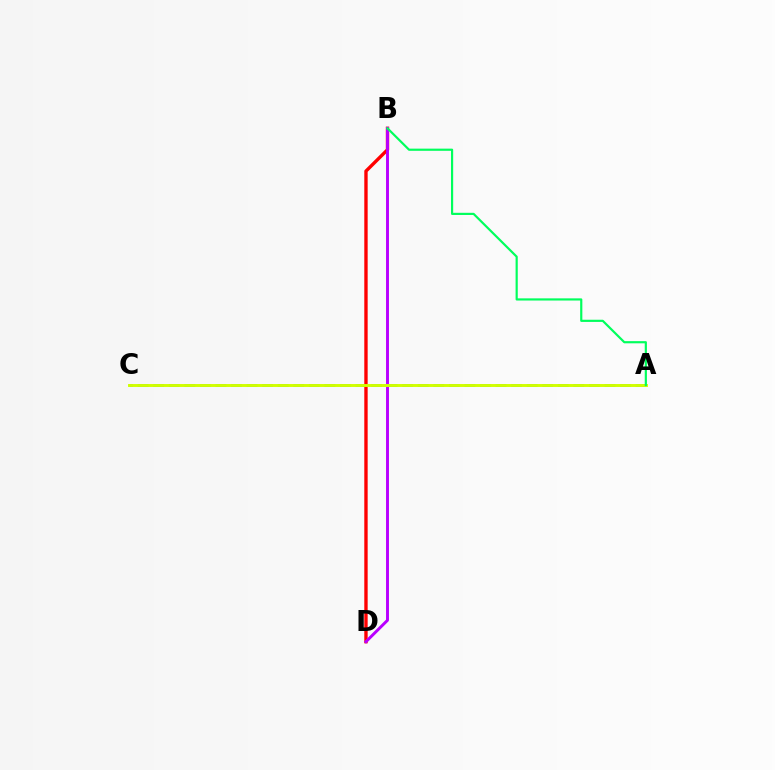{('A', 'C'): [{'color': '#0074ff', 'line_style': 'dashed', 'thickness': 2.11}, {'color': '#d1ff00', 'line_style': 'solid', 'thickness': 2.1}], ('B', 'D'): [{'color': '#ff0000', 'line_style': 'solid', 'thickness': 2.43}, {'color': '#b900ff', 'line_style': 'solid', 'thickness': 2.11}], ('A', 'B'): [{'color': '#00ff5c', 'line_style': 'solid', 'thickness': 1.57}]}